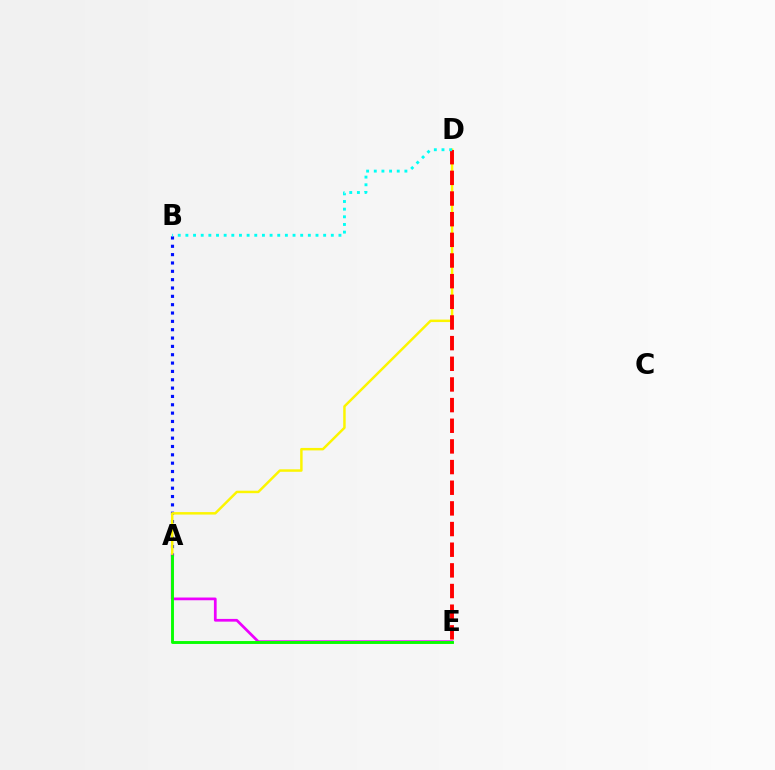{('A', 'B'): [{'color': '#0010ff', 'line_style': 'dotted', 'thickness': 2.27}], ('A', 'D'): [{'color': '#fcf500', 'line_style': 'solid', 'thickness': 1.78}], ('A', 'E'): [{'color': '#ee00ff', 'line_style': 'solid', 'thickness': 1.97}, {'color': '#08ff00', 'line_style': 'solid', 'thickness': 2.09}], ('D', 'E'): [{'color': '#ff0000', 'line_style': 'dashed', 'thickness': 2.81}], ('B', 'D'): [{'color': '#00fff6', 'line_style': 'dotted', 'thickness': 2.08}]}